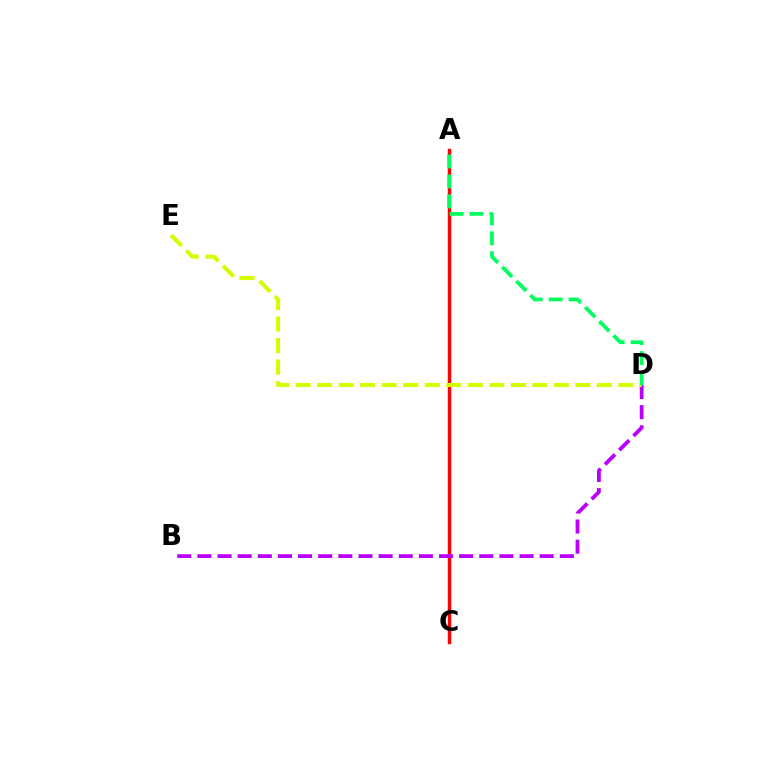{('A', 'C'): [{'color': '#0074ff', 'line_style': 'dashed', 'thickness': 2.18}, {'color': '#ff0000', 'line_style': 'solid', 'thickness': 2.47}], ('B', 'D'): [{'color': '#b900ff', 'line_style': 'dashed', 'thickness': 2.74}], ('D', 'E'): [{'color': '#d1ff00', 'line_style': 'dashed', 'thickness': 2.92}], ('A', 'D'): [{'color': '#00ff5c', 'line_style': 'dashed', 'thickness': 2.71}]}